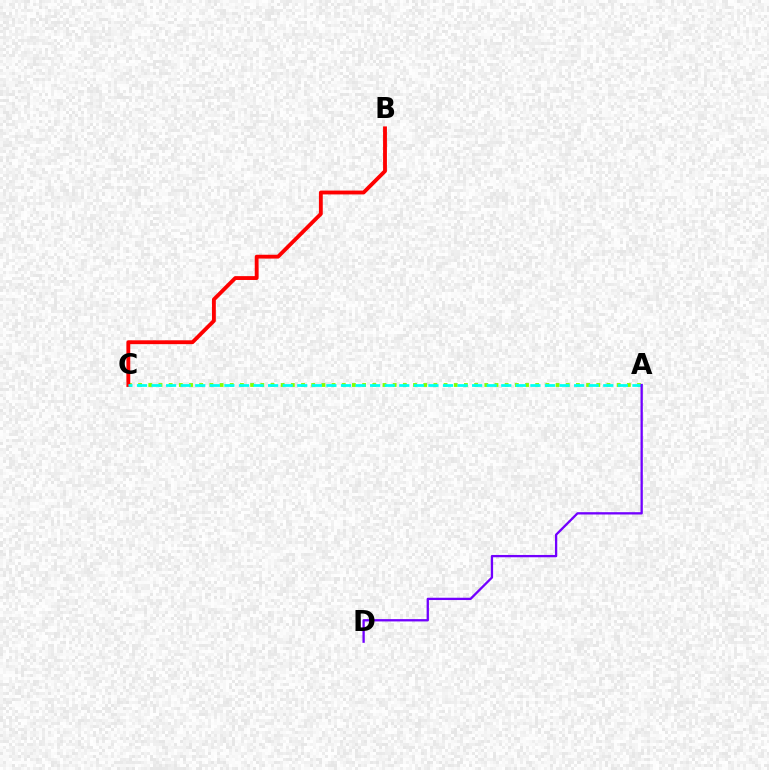{('A', 'C'): [{'color': '#84ff00', 'line_style': 'dotted', 'thickness': 2.77}, {'color': '#00fff6', 'line_style': 'dashed', 'thickness': 1.98}], ('B', 'C'): [{'color': '#ff0000', 'line_style': 'solid', 'thickness': 2.77}], ('A', 'D'): [{'color': '#7200ff', 'line_style': 'solid', 'thickness': 1.66}]}